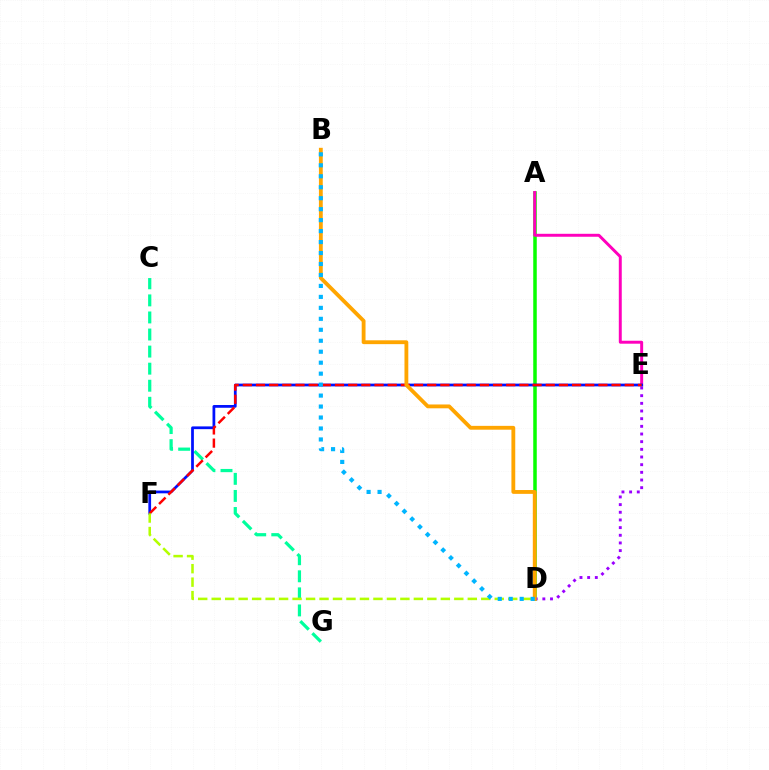{('C', 'G'): [{'color': '#00ff9d', 'line_style': 'dashed', 'thickness': 2.32}], ('A', 'D'): [{'color': '#08ff00', 'line_style': 'solid', 'thickness': 2.53}], ('D', 'E'): [{'color': '#9b00ff', 'line_style': 'dotted', 'thickness': 2.08}], ('A', 'E'): [{'color': '#ff00bd', 'line_style': 'solid', 'thickness': 2.13}], ('E', 'F'): [{'color': '#0010ff', 'line_style': 'solid', 'thickness': 1.98}, {'color': '#ff0000', 'line_style': 'dashed', 'thickness': 1.79}], ('D', 'F'): [{'color': '#b3ff00', 'line_style': 'dashed', 'thickness': 1.83}], ('B', 'D'): [{'color': '#ffa500', 'line_style': 'solid', 'thickness': 2.76}, {'color': '#00b5ff', 'line_style': 'dotted', 'thickness': 2.98}]}